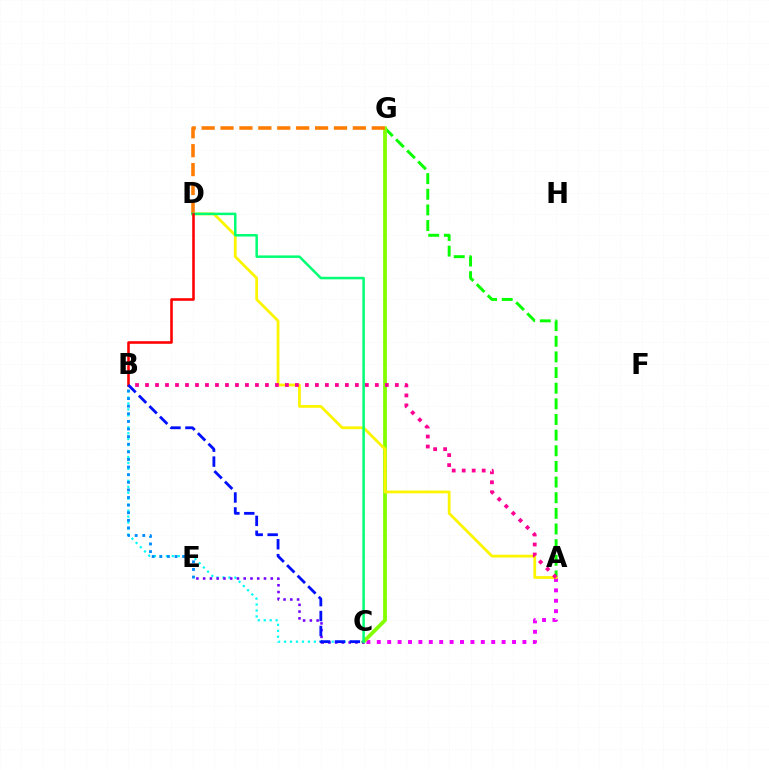{('A', 'C'): [{'color': '#ee00ff', 'line_style': 'dotted', 'thickness': 2.83}], ('B', 'C'): [{'color': '#00fff6', 'line_style': 'dotted', 'thickness': 1.62}, {'color': '#0010ff', 'line_style': 'dashed', 'thickness': 2.03}], ('A', 'G'): [{'color': '#08ff00', 'line_style': 'dashed', 'thickness': 2.12}], ('C', 'G'): [{'color': '#84ff00', 'line_style': 'solid', 'thickness': 2.72}], ('B', 'E'): [{'color': '#008cff', 'line_style': 'dotted', 'thickness': 2.07}], ('A', 'D'): [{'color': '#fcf500', 'line_style': 'solid', 'thickness': 2.0}], ('C', 'E'): [{'color': '#7200ff', 'line_style': 'dotted', 'thickness': 1.84}], ('D', 'G'): [{'color': '#ff7c00', 'line_style': 'dashed', 'thickness': 2.57}], ('A', 'B'): [{'color': '#ff0094', 'line_style': 'dotted', 'thickness': 2.71}], ('C', 'D'): [{'color': '#00ff74', 'line_style': 'solid', 'thickness': 1.8}], ('B', 'D'): [{'color': '#ff0000', 'line_style': 'solid', 'thickness': 1.86}]}